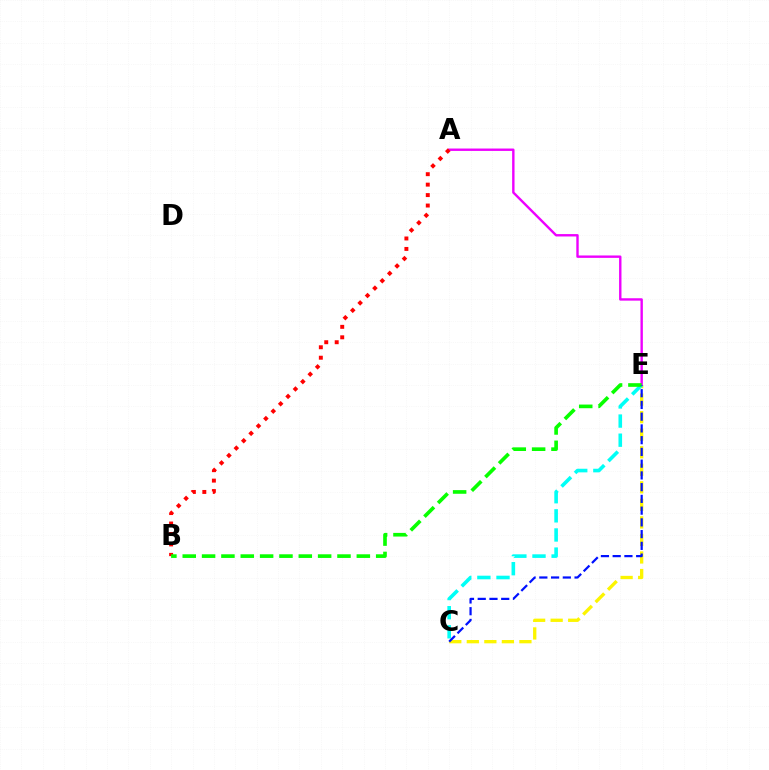{('C', 'E'): [{'color': '#fcf500', 'line_style': 'dashed', 'thickness': 2.38}, {'color': '#00fff6', 'line_style': 'dashed', 'thickness': 2.6}, {'color': '#0010ff', 'line_style': 'dashed', 'thickness': 1.6}], ('A', 'E'): [{'color': '#ee00ff', 'line_style': 'solid', 'thickness': 1.72}], ('A', 'B'): [{'color': '#ff0000', 'line_style': 'dotted', 'thickness': 2.84}], ('B', 'E'): [{'color': '#08ff00', 'line_style': 'dashed', 'thickness': 2.63}]}